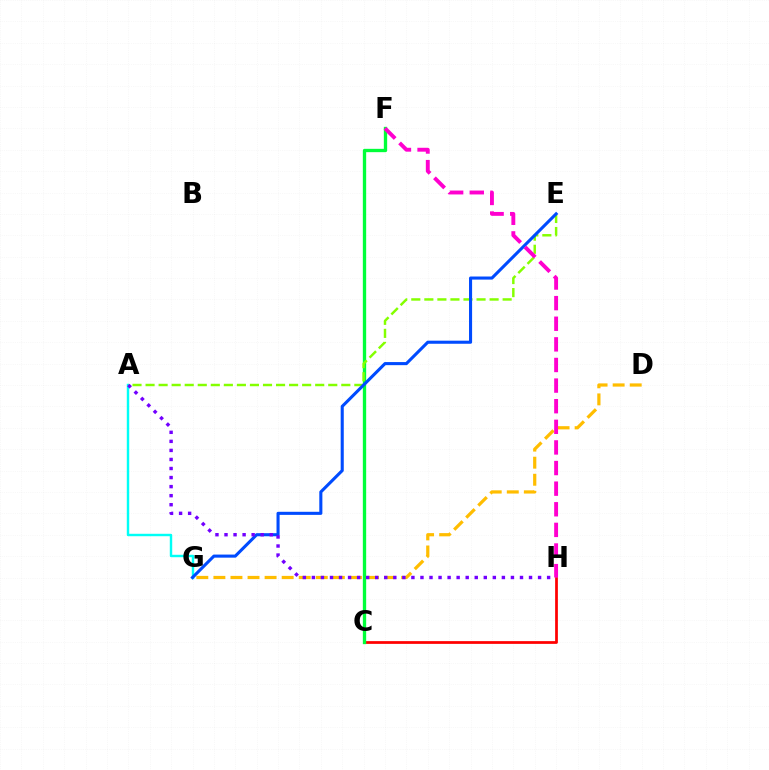{('C', 'H'): [{'color': '#ff0000', 'line_style': 'solid', 'thickness': 1.97}], ('D', 'G'): [{'color': '#ffbd00', 'line_style': 'dashed', 'thickness': 2.32}], ('A', 'G'): [{'color': '#00fff6', 'line_style': 'solid', 'thickness': 1.75}], ('C', 'F'): [{'color': '#00ff39', 'line_style': 'solid', 'thickness': 2.4}], ('A', 'E'): [{'color': '#84ff00', 'line_style': 'dashed', 'thickness': 1.77}], ('E', 'G'): [{'color': '#004bff', 'line_style': 'solid', 'thickness': 2.22}], ('A', 'H'): [{'color': '#7200ff', 'line_style': 'dotted', 'thickness': 2.46}], ('F', 'H'): [{'color': '#ff00cf', 'line_style': 'dashed', 'thickness': 2.8}]}